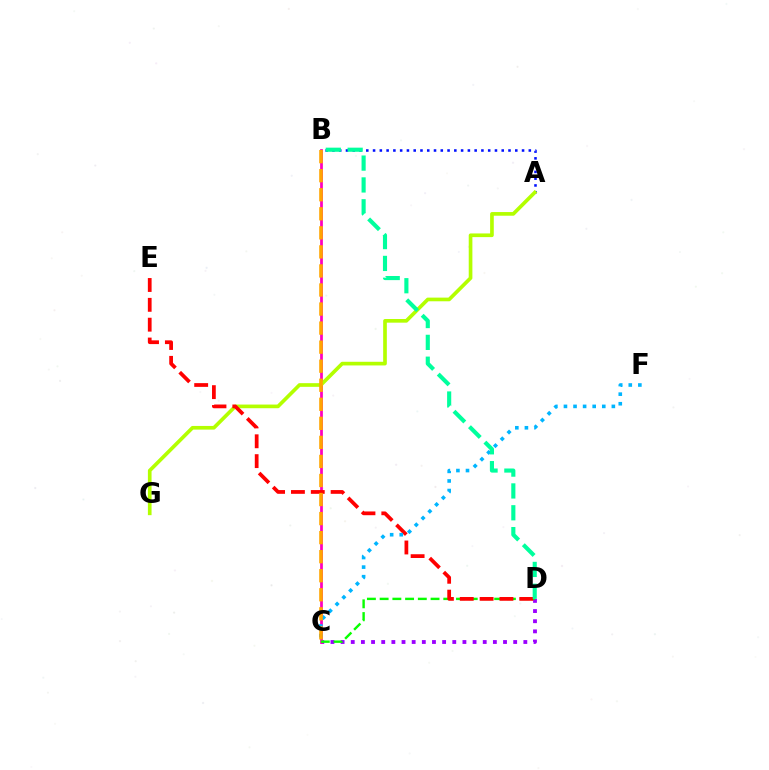{('C', 'D'): [{'color': '#9b00ff', 'line_style': 'dotted', 'thickness': 2.76}, {'color': '#08ff00', 'line_style': 'dashed', 'thickness': 1.73}], ('A', 'B'): [{'color': '#0010ff', 'line_style': 'dotted', 'thickness': 1.84}], ('B', 'C'): [{'color': '#ff00bd', 'line_style': 'solid', 'thickness': 1.98}, {'color': '#ffa500', 'line_style': 'dashed', 'thickness': 2.59}], ('A', 'G'): [{'color': '#b3ff00', 'line_style': 'solid', 'thickness': 2.64}], ('D', 'E'): [{'color': '#ff0000', 'line_style': 'dashed', 'thickness': 2.7}], ('C', 'F'): [{'color': '#00b5ff', 'line_style': 'dotted', 'thickness': 2.6}], ('B', 'D'): [{'color': '#00ff9d', 'line_style': 'dashed', 'thickness': 2.97}]}